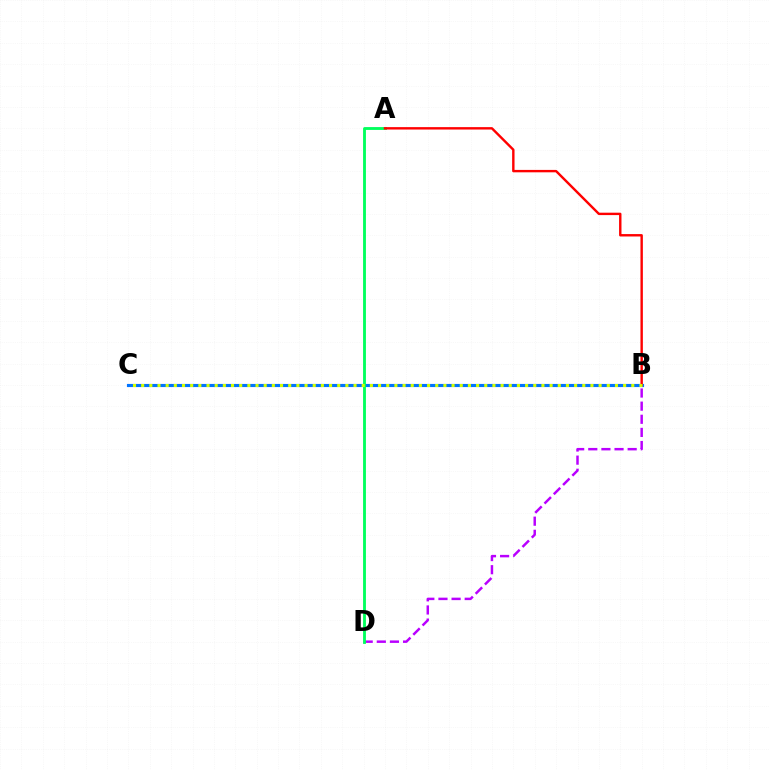{('B', 'C'): [{'color': '#0074ff', 'line_style': 'solid', 'thickness': 2.26}, {'color': '#d1ff00', 'line_style': 'dotted', 'thickness': 2.22}], ('B', 'D'): [{'color': '#b900ff', 'line_style': 'dashed', 'thickness': 1.78}], ('A', 'D'): [{'color': '#00ff5c', 'line_style': 'solid', 'thickness': 2.05}], ('A', 'B'): [{'color': '#ff0000', 'line_style': 'solid', 'thickness': 1.73}]}